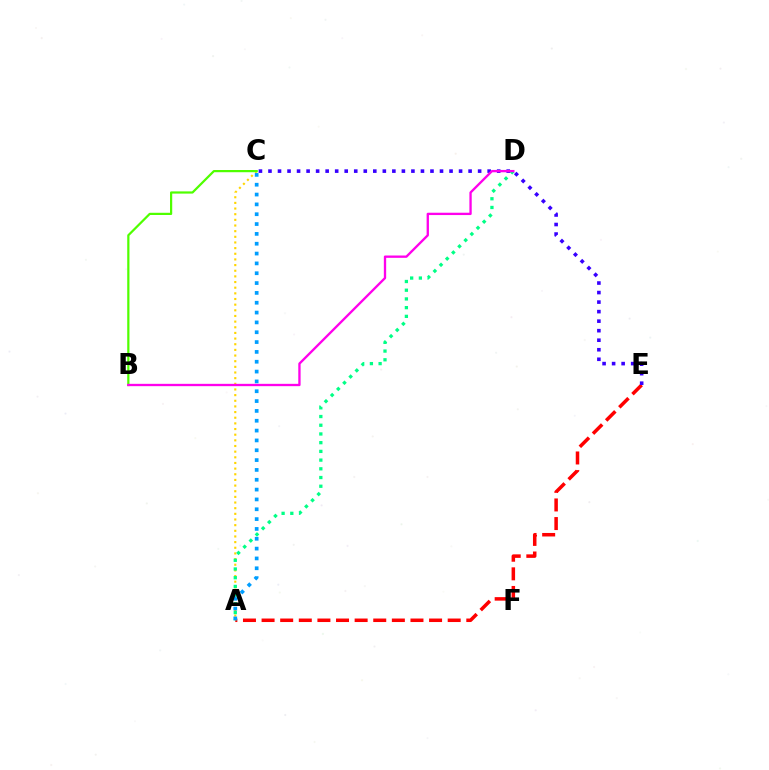{('A', 'C'): [{'color': '#ffd500', 'line_style': 'dotted', 'thickness': 1.54}, {'color': '#009eff', 'line_style': 'dotted', 'thickness': 2.67}], ('B', 'C'): [{'color': '#4fff00', 'line_style': 'solid', 'thickness': 1.6}], ('A', 'E'): [{'color': '#ff0000', 'line_style': 'dashed', 'thickness': 2.53}], ('C', 'E'): [{'color': '#3700ff', 'line_style': 'dotted', 'thickness': 2.59}], ('A', 'D'): [{'color': '#00ff86', 'line_style': 'dotted', 'thickness': 2.37}], ('B', 'D'): [{'color': '#ff00ed', 'line_style': 'solid', 'thickness': 1.68}]}